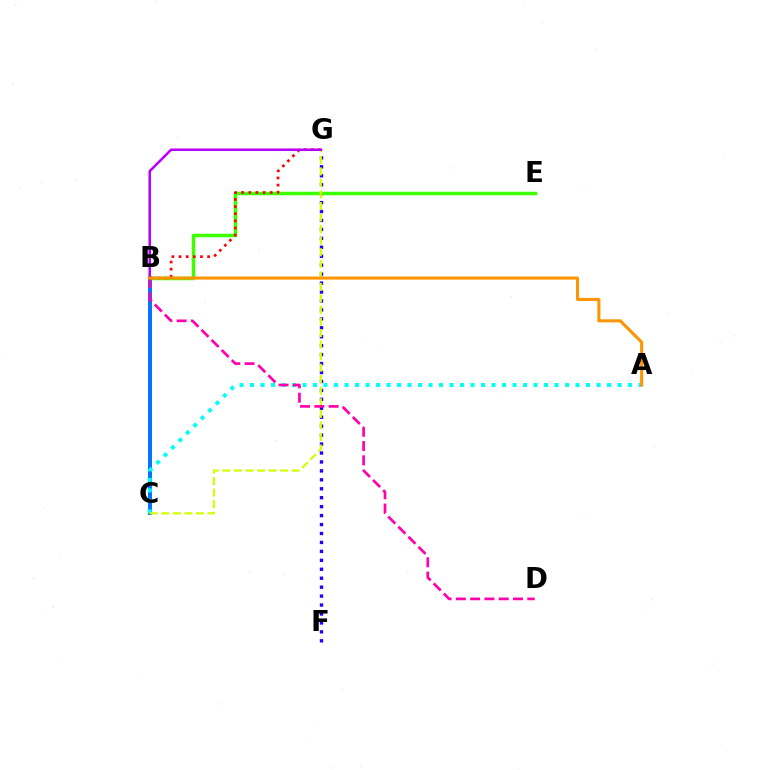{('B', 'C'): [{'color': '#00ff5c', 'line_style': 'dotted', 'thickness': 2.58}, {'color': '#0074ff', 'line_style': 'solid', 'thickness': 2.83}], ('A', 'C'): [{'color': '#00fff6', 'line_style': 'dotted', 'thickness': 2.85}], ('F', 'G'): [{'color': '#2500ff', 'line_style': 'dotted', 'thickness': 2.43}], ('B', 'E'): [{'color': '#3dff00', 'line_style': 'solid', 'thickness': 2.52}], ('C', 'G'): [{'color': '#d1ff00', 'line_style': 'dashed', 'thickness': 1.57}], ('B', 'G'): [{'color': '#ff0000', 'line_style': 'dotted', 'thickness': 1.94}, {'color': '#b900ff', 'line_style': 'solid', 'thickness': 1.83}], ('B', 'D'): [{'color': '#ff00ac', 'line_style': 'dashed', 'thickness': 1.94}], ('A', 'B'): [{'color': '#ff9400', 'line_style': 'solid', 'thickness': 2.2}]}